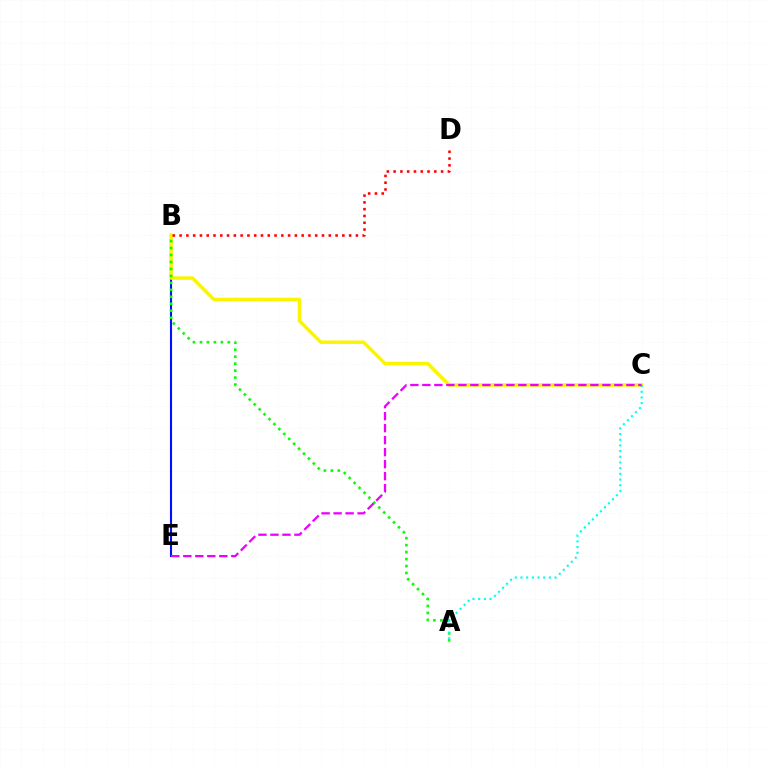{('B', 'E'): [{'color': '#0010ff', 'line_style': 'solid', 'thickness': 1.51}], ('B', 'C'): [{'color': '#fcf500', 'line_style': 'solid', 'thickness': 2.49}], ('A', 'B'): [{'color': '#08ff00', 'line_style': 'dotted', 'thickness': 1.89}], ('B', 'D'): [{'color': '#ff0000', 'line_style': 'dotted', 'thickness': 1.84}], ('A', 'C'): [{'color': '#00fff6', 'line_style': 'dotted', 'thickness': 1.54}], ('C', 'E'): [{'color': '#ee00ff', 'line_style': 'dashed', 'thickness': 1.63}]}